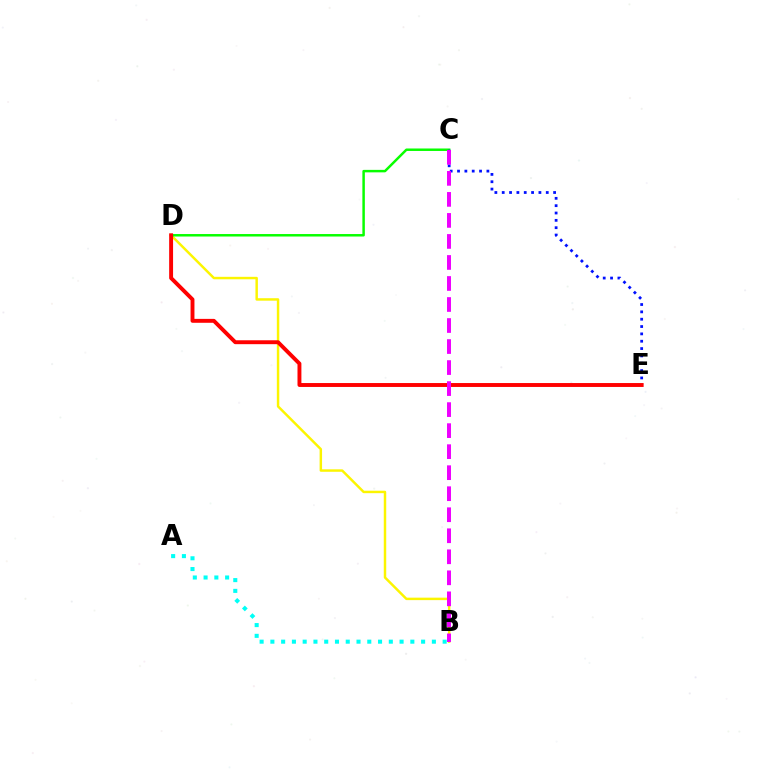{('B', 'D'): [{'color': '#fcf500', 'line_style': 'solid', 'thickness': 1.77}], ('C', 'D'): [{'color': '#08ff00', 'line_style': 'solid', 'thickness': 1.78}], ('A', 'B'): [{'color': '#00fff6', 'line_style': 'dotted', 'thickness': 2.93}], ('C', 'E'): [{'color': '#0010ff', 'line_style': 'dotted', 'thickness': 1.99}], ('D', 'E'): [{'color': '#ff0000', 'line_style': 'solid', 'thickness': 2.81}], ('B', 'C'): [{'color': '#ee00ff', 'line_style': 'dashed', 'thickness': 2.86}]}